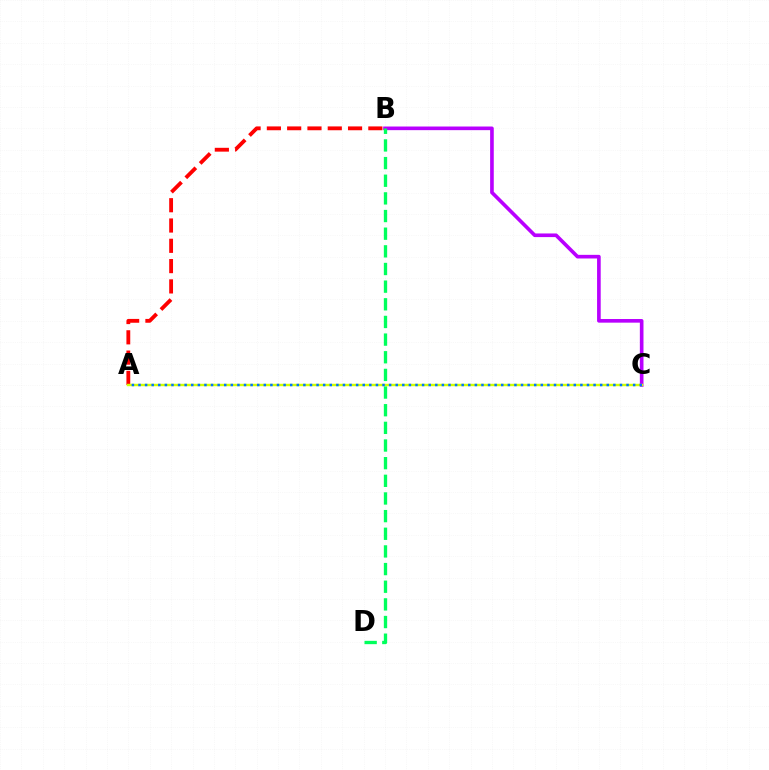{('B', 'C'): [{'color': '#b900ff', 'line_style': 'solid', 'thickness': 2.62}], ('A', 'B'): [{'color': '#ff0000', 'line_style': 'dashed', 'thickness': 2.76}], ('A', 'C'): [{'color': '#d1ff00', 'line_style': 'solid', 'thickness': 1.76}, {'color': '#0074ff', 'line_style': 'dotted', 'thickness': 1.79}], ('B', 'D'): [{'color': '#00ff5c', 'line_style': 'dashed', 'thickness': 2.4}]}